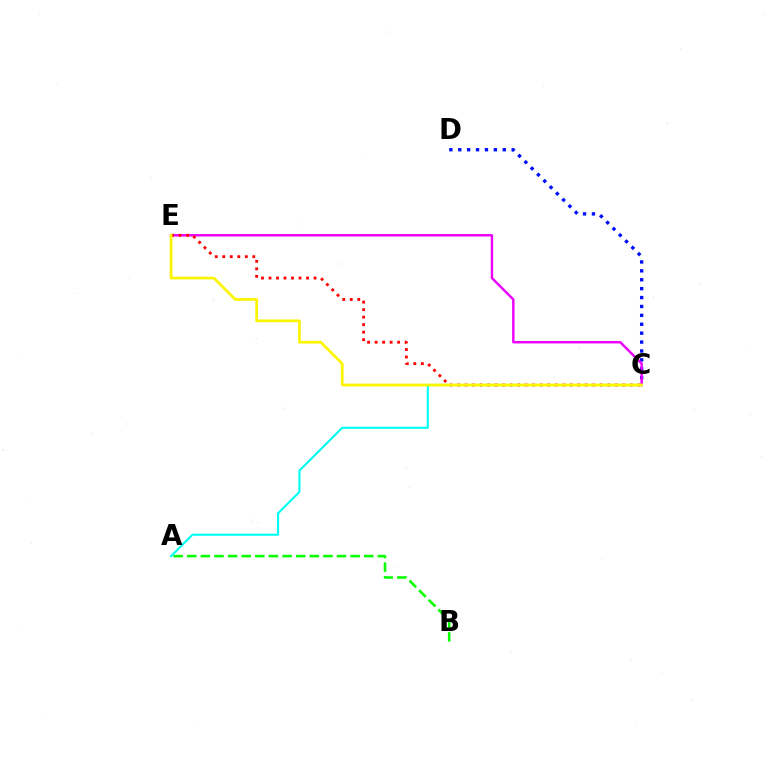{('C', 'D'): [{'color': '#0010ff', 'line_style': 'dotted', 'thickness': 2.42}], ('A', 'B'): [{'color': '#08ff00', 'line_style': 'dashed', 'thickness': 1.85}], ('C', 'E'): [{'color': '#ee00ff', 'line_style': 'solid', 'thickness': 1.75}, {'color': '#ff0000', 'line_style': 'dotted', 'thickness': 2.04}, {'color': '#fcf500', 'line_style': 'solid', 'thickness': 1.97}], ('A', 'C'): [{'color': '#00fff6', 'line_style': 'solid', 'thickness': 1.52}]}